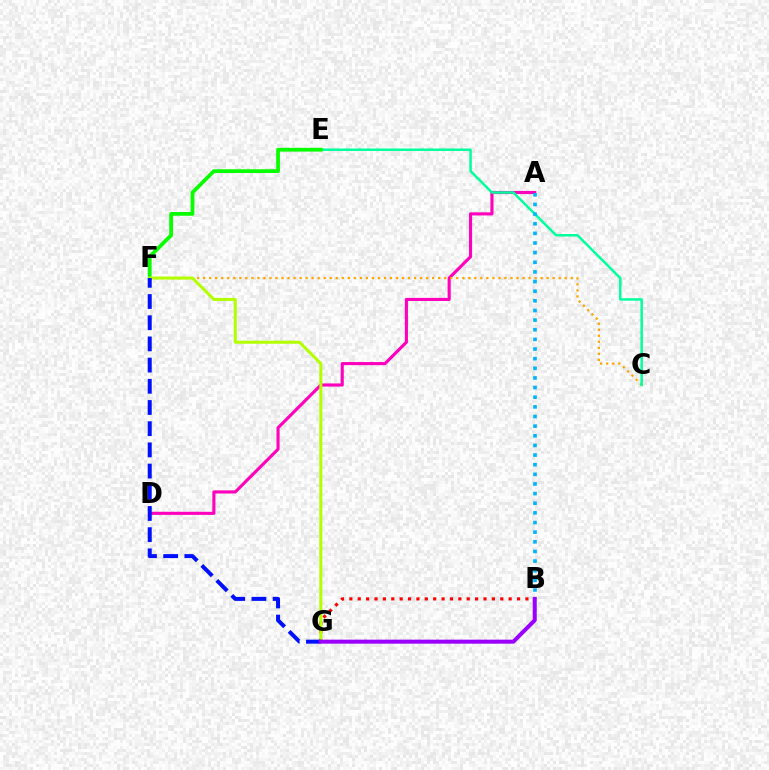{('A', 'D'): [{'color': '#ff00bd', 'line_style': 'solid', 'thickness': 2.24}], ('C', 'F'): [{'color': '#ffa500', 'line_style': 'dotted', 'thickness': 1.64}], ('C', 'E'): [{'color': '#00ff9d', 'line_style': 'solid', 'thickness': 1.78}], ('B', 'G'): [{'color': '#ff0000', 'line_style': 'dotted', 'thickness': 2.28}, {'color': '#9b00ff', 'line_style': 'solid', 'thickness': 2.9}], ('E', 'F'): [{'color': '#08ff00', 'line_style': 'solid', 'thickness': 2.71}], ('F', 'G'): [{'color': '#b3ff00', 'line_style': 'solid', 'thickness': 2.17}, {'color': '#0010ff', 'line_style': 'dashed', 'thickness': 2.88}], ('A', 'B'): [{'color': '#00b5ff', 'line_style': 'dotted', 'thickness': 2.62}]}